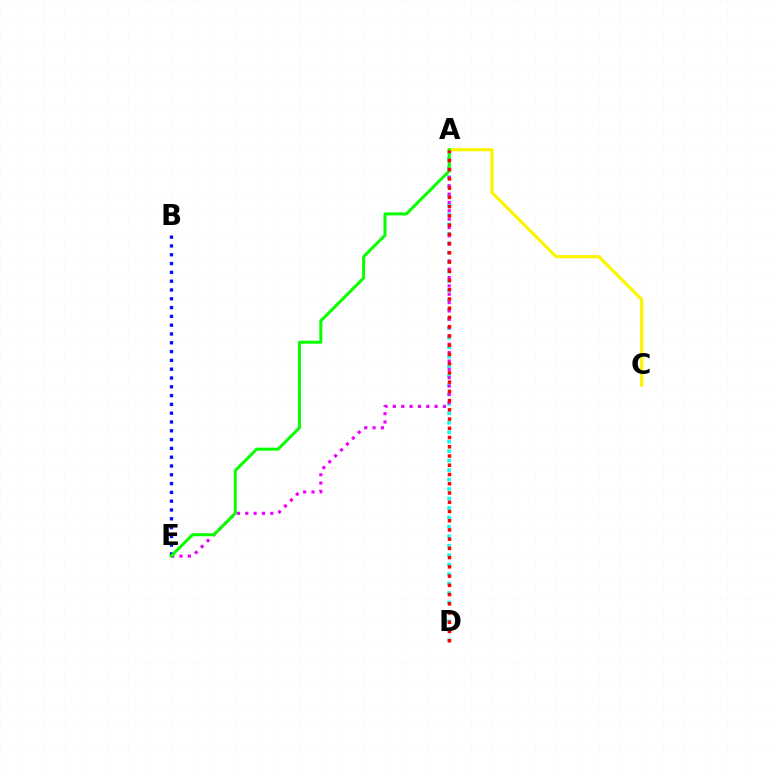{('B', 'E'): [{'color': '#0010ff', 'line_style': 'dotted', 'thickness': 2.39}], ('A', 'C'): [{'color': '#fcf500', 'line_style': 'solid', 'thickness': 2.28}], ('A', 'D'): [{'color': '#00fff6', 'line_style': 'dotted', 'thickness': 2.57}, {'color': '#ff0000', 'line_style': 'dotted', 'thickness': 2.51}], ('A', 'E'): [{'color': '#ee00ff', 'line_style': 'dotted', 'thickness': 2.27}, {'color': '#08ff00', 'line_style': 'solid', 'thickness': 2.17}]}